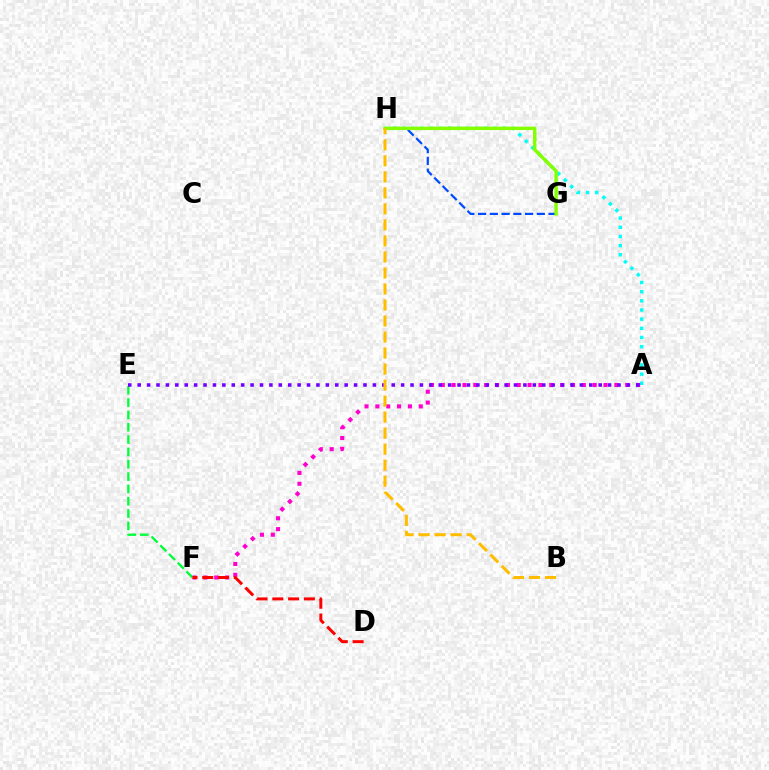{('A', 'H'): [{'color': '#00fff6', 'line_style': 'dotted', 'thickness': 2.49}], ('G', 'H'): [{'color': '#004bff', 'line_style': 'dashed', 'thickness': 1.6}, {'color': '#84ff00', 'line_style': 'solid', 'thickness': 2.47}], ('A', 'F'): [{'color': '#ff00cf', 'line_style': 'dotted', 'thickness': 2.95}], ('E', 'F'): [{'color': '#00ff39', 'line_style': 'dashed', 'thickness': 1.68}], ('A', 'E'): [{'color': '#7200ff', 'line_style': 'dotted', 'thickness': 2.56}], ('D', 'F'): [{'color': '#ff0000', 'line_style': 'dashed', 'thickness': 2.15}], ('B', 'H'): [{'color': '#ffbd00', 'line_style': 'dashed', 'thickness': 2.18}]}